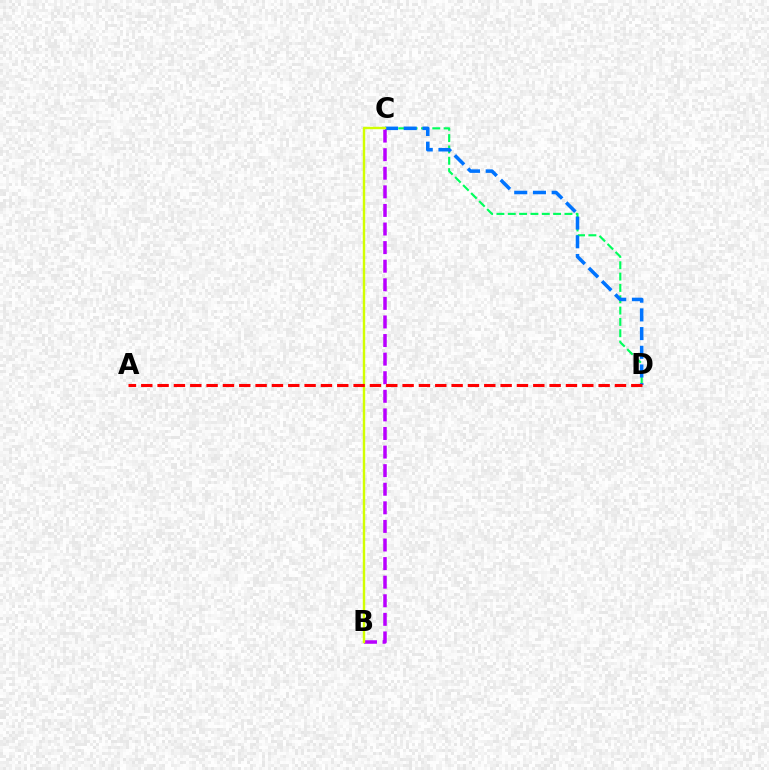{('C', 'D'): [{'color': '#00ff5c', 'line_style': 'dashed', 'thickness': 1.54}, {'color': '#0074ff', 'line_style': 'dashed', 'thickness': 2.54}], ('B', 'C'): [{'color': '#b900ff', 'line_style': 'dashed', 'thickness': 2.52}, {'color': '#d1ff00', 'line_style': 'solid', 'thickness': 1.73}], ('A', 'D'): [{'color': '#ff0000', 'line_style': 'dashed', 'thickness': 2.22}]}